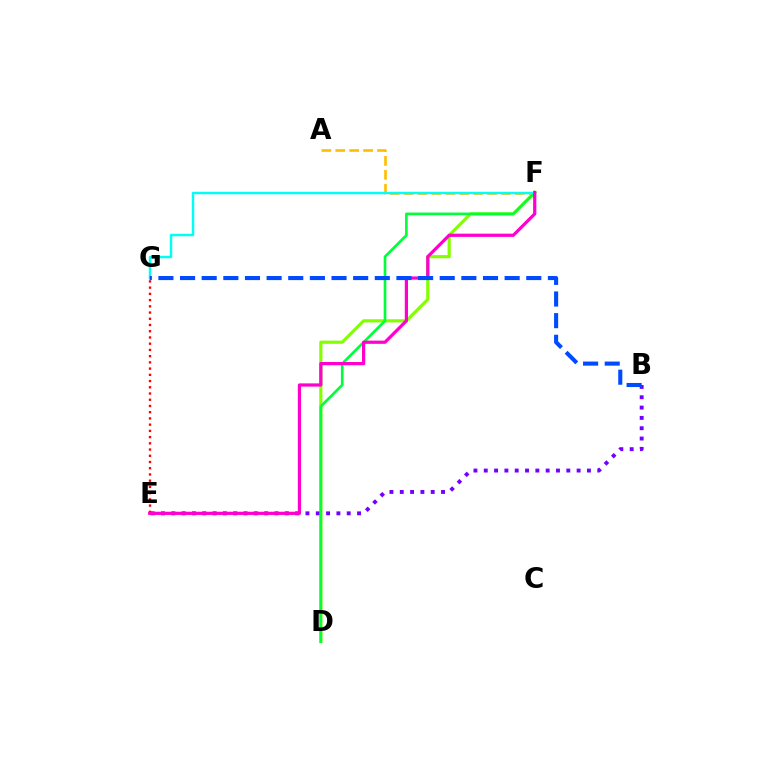{('D', 'F'): [{'color': '#84ff00', 'line_style': 'solid', 'thickness': 2.29}, {'color': '#00ff39', 'line_style': 'solid', 'thickness': 1.92}], ('A', 'F'): [{'color': '#ffbd00', 'line_style': 'dashed', 'thickness': 1.89}], ('B', 'E'): [{'color': '#7200ff', 'line_style': 'dotted', 'thickness': 2.8}], ('E', 'G'): [{'color': '#ff0000', 'line_style': 'dotted', 'thickness': 1.69}], ('F', 'G'): [{'color': '#00fff6', 'line_style': 'solid', 'thickness': 1.77}], ('E', 'F'): [{'color': '#ff00cf', 'line_style': 'solid', 'thickness': 2.32}], ('B', 'G'): [{'color': '#004bff', 'line_style': 'dashed', 'thickness': 2.94}]}